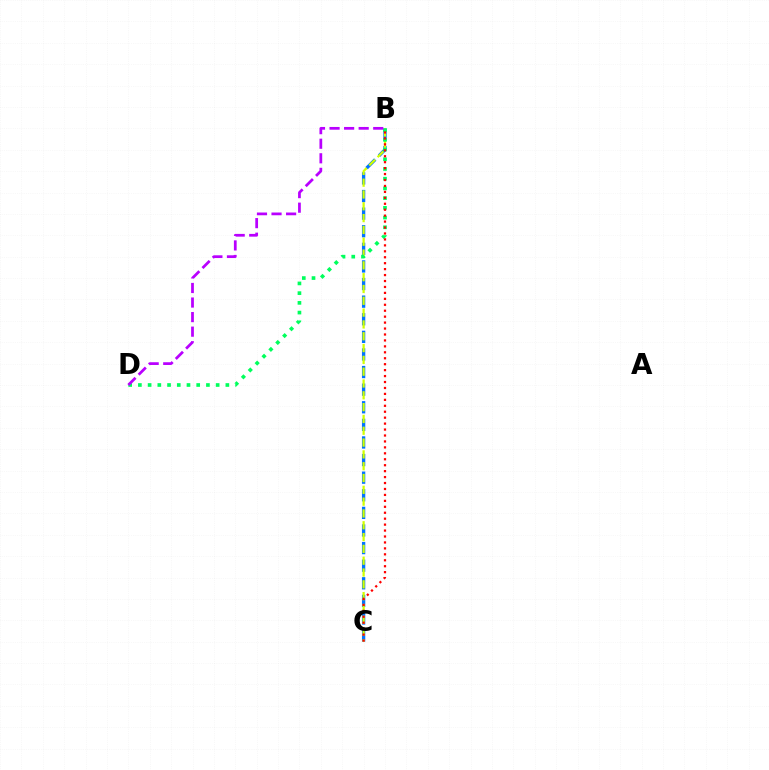{('B', 'C'): [{'color': '#0074ff', 'line_style': 'dashed', 'thickness': 2.39}, {'color': '#d1ff00', 'line_style': 'dashed', 'thickness': 1.6}, {'color': '#ff0000', 'line_style': 'dotted', 'thickness': 1.61}], ('B', 'D'): [{'color': '#00ff5c', 'line_style': 'dotted', 'thickness': 2.64}, {'color': '#b900ff', 'line_style': 'dashed', 'thickness': 1.98}]}